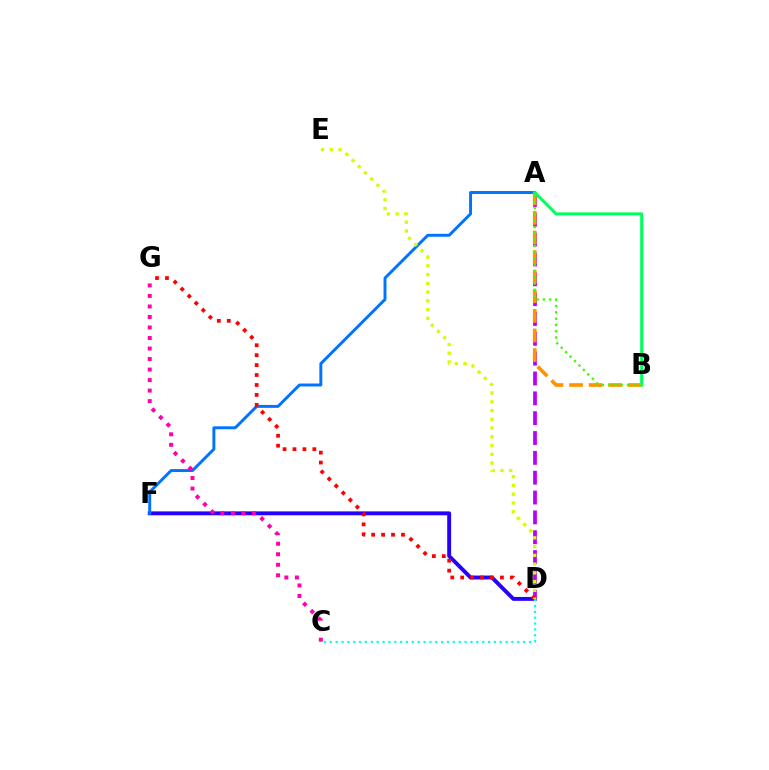{('D', 'F'): [{'color': '#2500ff', 'line_style': 'solid', 'thickness': 2.8}], ('A', 'F'): [{'color': '#0074ff', 'line_style': 'solid', 'thickness': 2.12}], ('A', 'D'): [{'color': '#b900ff', 'line_style': 'dashed', 'thickness': 2.7}], ('C', 'G'): [{'color': '#ff00ac', 'line_style': 'dotted', 'thickness': 2.86}], ('A', 'B'): [{'color': '#ff9400', 'line_style': 'dashed', 'thickness': 2.66}, {'color': '#00ff5c', 'line_style': 'solid', 'thickness': 2.16}, {'color': '#3dff00', 'line_style': 'dotted', 'thickness': 1.71}], ('C', 'D'): [{'color': '#00fff6', 'line_style': 'dotted', 'thickness': 1.59}], ('D', 'G'): [{'color': '#ff0000', 'line_style': 'dotted', 'thickness': 2.7}], ('D', 'E'): [{'color': '#d1ff00', 'line_style': 'dotted', 'thickness': 2.38}]}